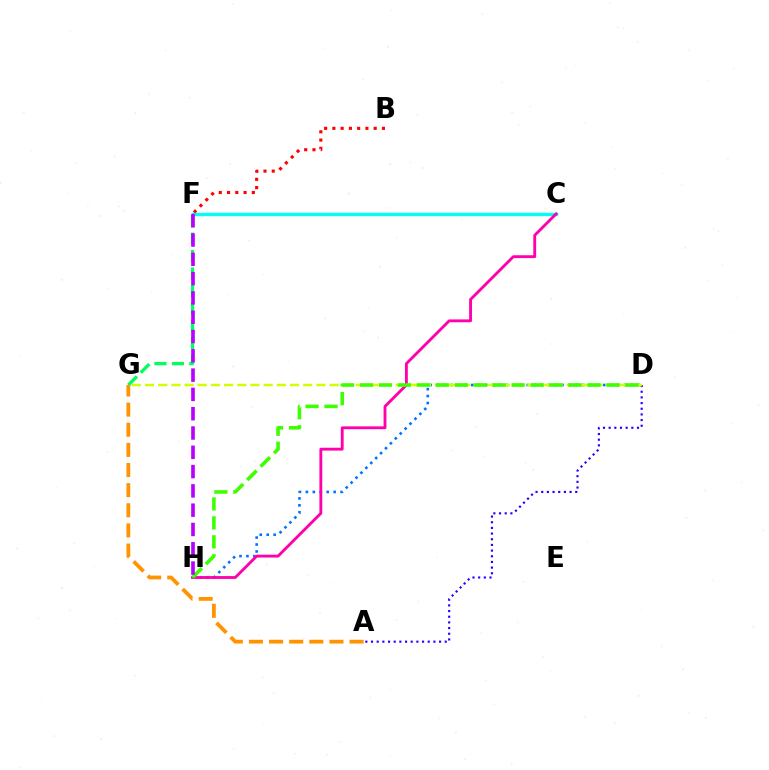{('D', 'H'): [{'color': '#0074ff', 'line_style': 'dotted', 'thickness': 1.89}, {'color': '#3dff00', 'line_style': 'dashed', 'thickness': 2.58}], ('A', 'D'): [{'color': '#2500ff', 'line_style': 'dotted', 'thickness': 1.54}], ('C', 'F'): [{'color': '#00fff6', 'line_style': 'solid', 'thickness': 2.46}], ('C', 'H'): [{'color': '#ff00ac', 'line_style': 'solid', 'thickness': 2.05}], ('D', 'G'): [{'color': '#d1ff00', 'line_style': 'dashed', 'thickness': 1.79}], ('F', 'G'): [{'color': '#00ff5c', 'line_style': 'dashed', 'thickness': 2.37}], ('B', 'F'): [{'color': '#ff0000', 'line_style': 'dotted', 'thickness': 2.24}], ('F', 'H'): [{'color': '#b900ff', 'line_style': 'dashed', 'thickness': 2.62}], ('A', 'G'): [{'color': '#ff9400', 'line_style': 'dashed', 'thickness': 2.73}]}